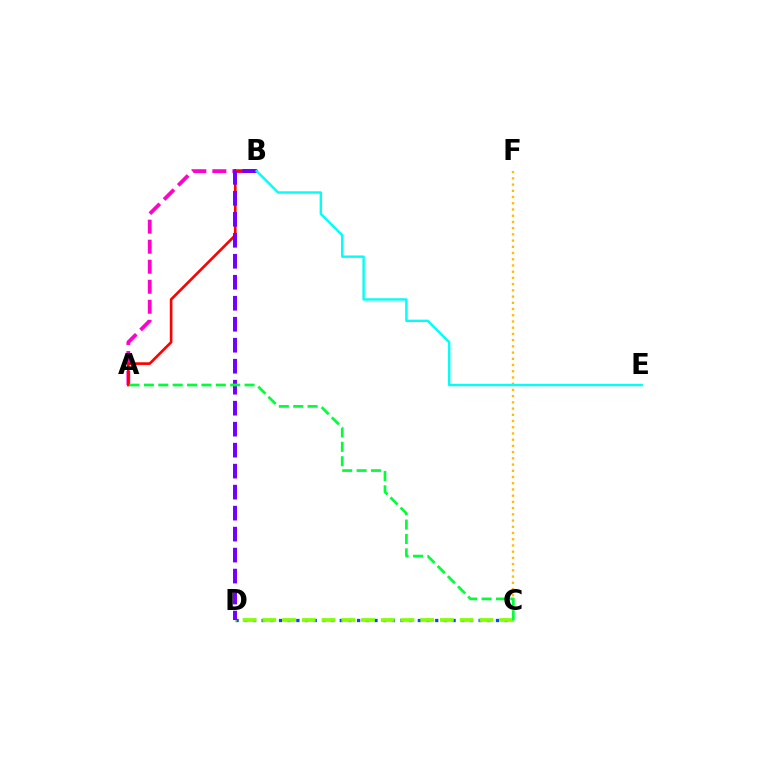{('A', 'B'): [{'color': '#ff00cf', 'line_style': 'dashed', 'thickness': 2.72}, {'color': '#ff0000', 'line_style': 'solid', 'thickness': 1.92}], ('C', 'F'): [{'color': '#ffbd00', 'line_style': 'dotted', 'thickness': 1.69}], ('C', 'D'): [{'color': '#004bff', 'line_style': 'dotted', 'thickness': 2.36}, {'color': '#84ff00', 'line_style': 'dashed', 'thickness': 2.68}], ('B', 'D'): [{'color': '#7200ff', 'line_style': 'dashed', 'thickness': 2.85}], ('B', 'E'): [{'color': '#00fff6', 'line_style': 'solid', 'thickness': 1.73}], ('A', 'C'): [{'color': '#00ff39', 'line_style': 'dashed', 'thickness': 1.95}]}